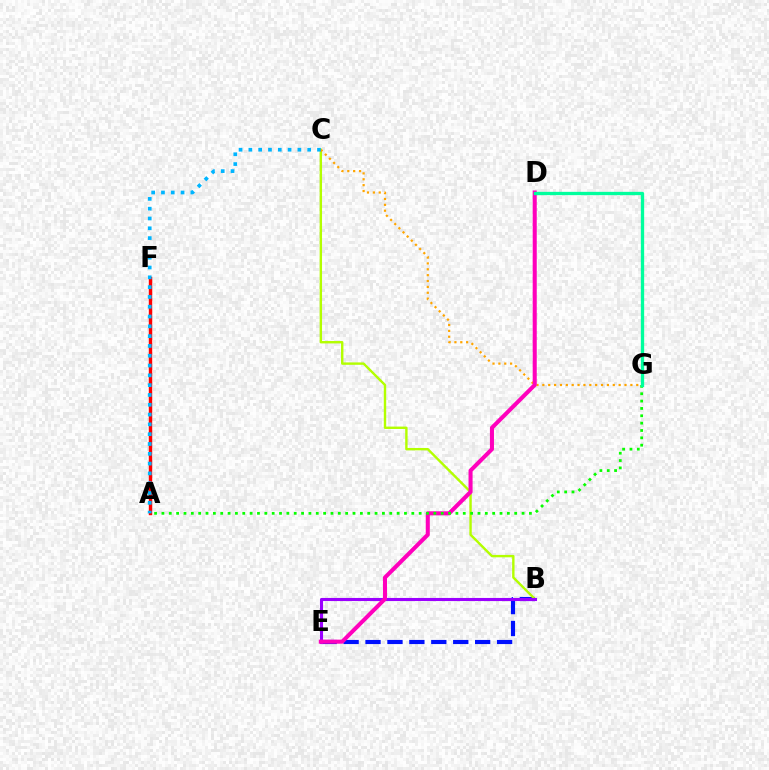{('B', 'E'): [{'color': '#0010ff', 'line_style': 'dashed', 'thickness': 2.98}, {'color': '#9b00ff', 'line_style': 'solid', 'thickness': 2.23}], ('A', 'F'): [{'color': '#ff0000', 'line_style': 'solid', 'thickness': 2.45}], ('B', 'C'): [{'color': '#b3ff00', 'line_style': 'solid', 'thickness': 1.72}], ('C', 'G'): [{'color': '#ffa500', 'line_style': 'dotted', 'thickness': 1.59}], ('A', 'C'): [{'color': '#00b5ff', 'line_style': 'dotted', 'thickness': 2.66}], ('D', 'E'): [{'color': '#ff00bd', 'line_style': 'solid', 'thickness': 2.92}], ('A', 'G'): [{'color': '#08ff00', 'line_style': 'dotted', 'thickness': 2.0}], ('D', 'G'): [{'color': '#00ff9d', 'line_style': 'solid', 'thickness': 2.38}]}